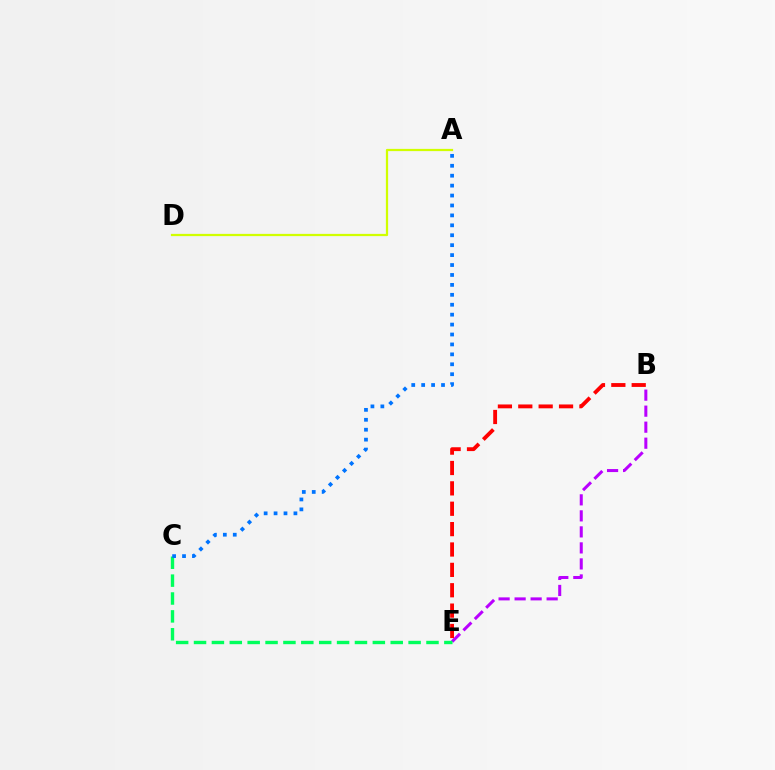{('B', 'E'): [{'color': '#b900ff', 'line_style': 'dashed', 'thickness': 2.18}, {'color': '#ff0000', 'line_style': 'dashed', 'thickness': 2.77}], ('A', 'D'): [{'color': '#d1ff00', 'line_style': 'solid', 'thickness': 1.61}], ('C', 'E'): [{'color': '#00ff5c', 'line_style': 'dashed', 'thickness': 2.43}], ('A', 'C'): [{'color': '#0074ff', 'line_style': 'dotted', 'thickness': 2.7}]}